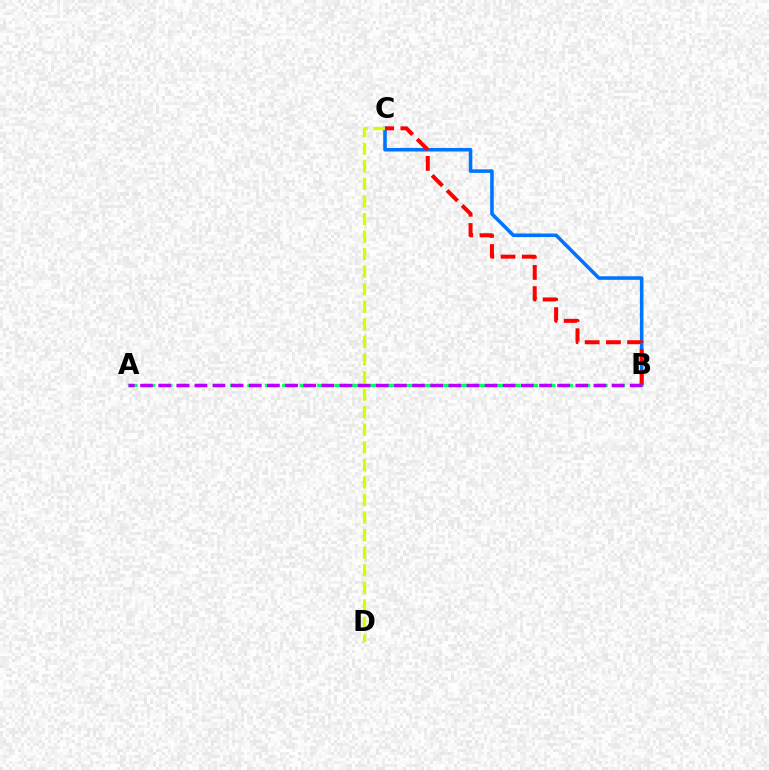{('B', 'C'): [{'color': '#0074ff', 'line_style': 'solid', 'thickness': 2.56}, {'color': '#ff0000', 'line_style': 'dashed', 'thickness': 2.88}], ('C', 'D'): [{'color': '#d1ff00', 'line_style': 'dashed', 'thickness': 2.39}], ('A', 'B'): [{'color': '#00ff5c', 'line_style': 'dashed', 'thickness': 2.36}, {'color': '#b900ff', 'line_style': 'dashed', 'thickness': 2.46}]}